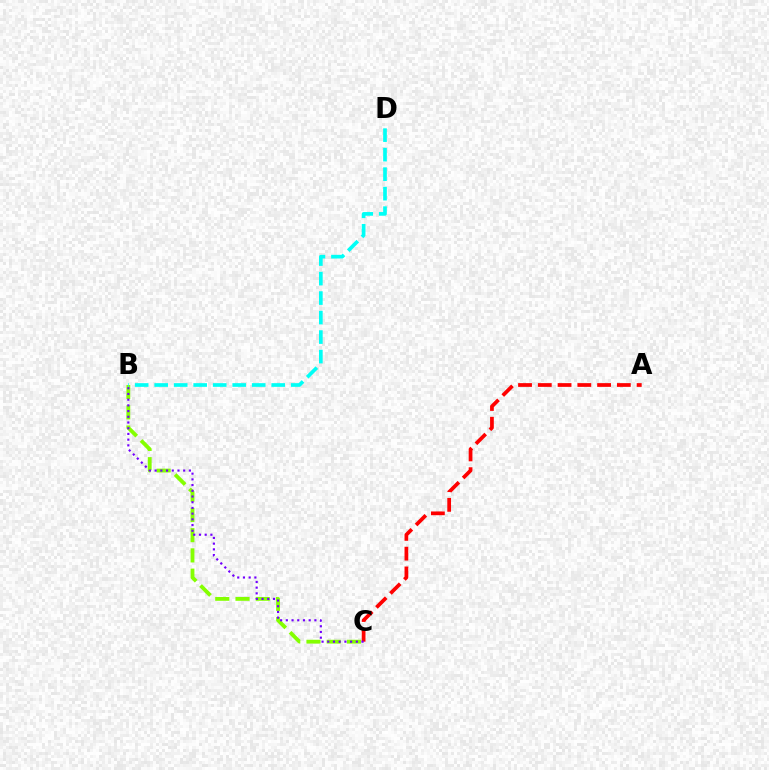{('B', 'C'): [{'color': '#84ff00', 'line_style': 'dashed', 'thickness': 2.75}, {'color': '#7200ff', 'line_style': 'dotted', 'thickness': 1.55}], ('A', 'C'): [{'color': '#ff0000', 'line_style': 'dashed', 'thickness': 2.69}], ('B', 'D'): [{'color': '#00fff6', 'line_style': 'dashed', 'thickness': 2.65}]}